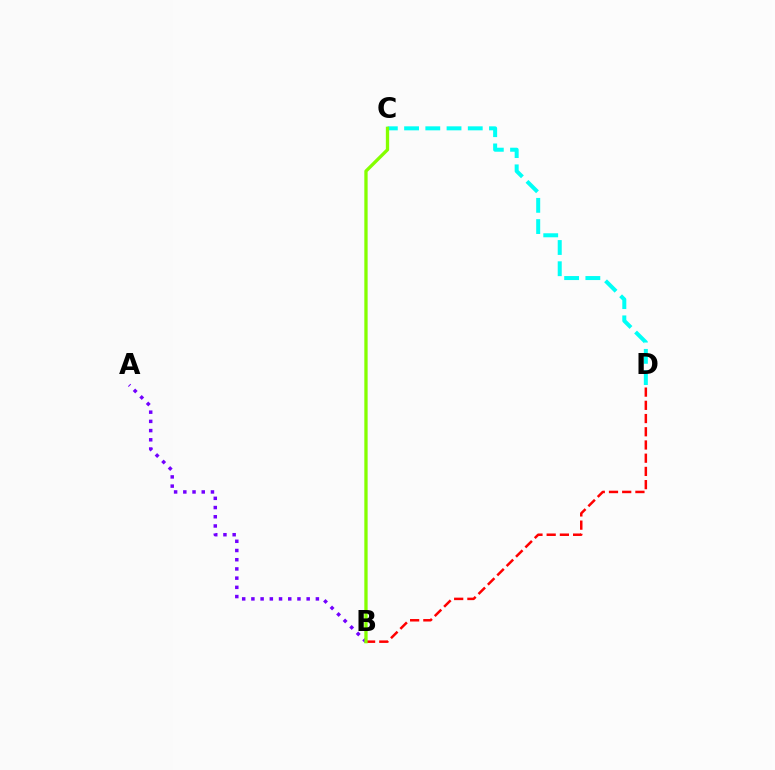{('A', 'B'): [{'color': '#7200ff', 'line_style': 'dotted', 'thickness': 2.5}], ('C', 'D'): [{'color': '#00fff6', 'line_style': 'dashed', 'thickness': 2.88}], ('B', 'D'): [{'color': '#ff0000', 'line_style': 'dashed', 'thickness': 1.8}], ('B', 'C'): [{'color': '#84ff00', 'line_style': 'solid', 'thickness': 2.38}]}